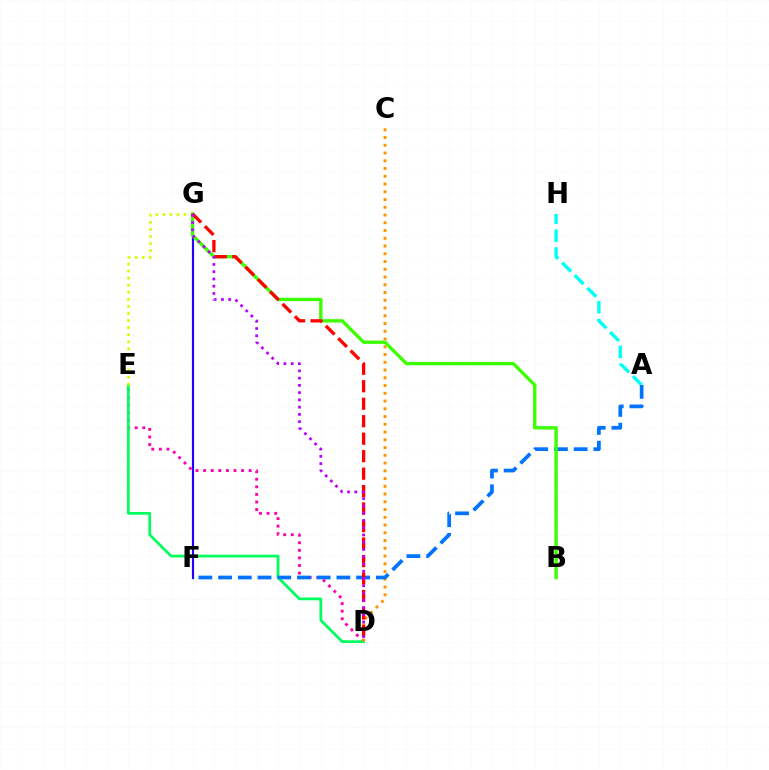{('D', 'E'): [{'color': '#ff00ac', 'line_style': 'dotted', 'thickness': 2.06}, {'color': '#00ff5c', 'line_style': 'solid', 'thickness': 1.98}], ('A', 'H'): [{'color': '#00fff6', 'line_style': 'dashed', 'thickness': 2.43}], ('E', 'G'): [{'color': '#d1ff00', 'line_style': 'dotted', 'thickness': 1.92}], ('C', 'D'): [{'color': '#ff9400', 'line_style': 'dotted', 'thickness': 2.11}], ('F', 'G'): [{'color': '#2500ff', 'line_style': 'solid', 'thickness': 1.57}], ('A', 'F'): [{'color': '#0074ff', 'line_style': 'dashed', 'thickness': 2.68}], ('B', 'G'): [{'color': '#3dff00', 'line_style': 'solid', 'thickness': 2.41}], ('D', 'G'): [{'color': '#ff0000', 'line_style': 'dashed', 'thickness': 2.37}, {'color': '#b900ff', 'line_style': 'dotted', 'thickness': 1.97}]}